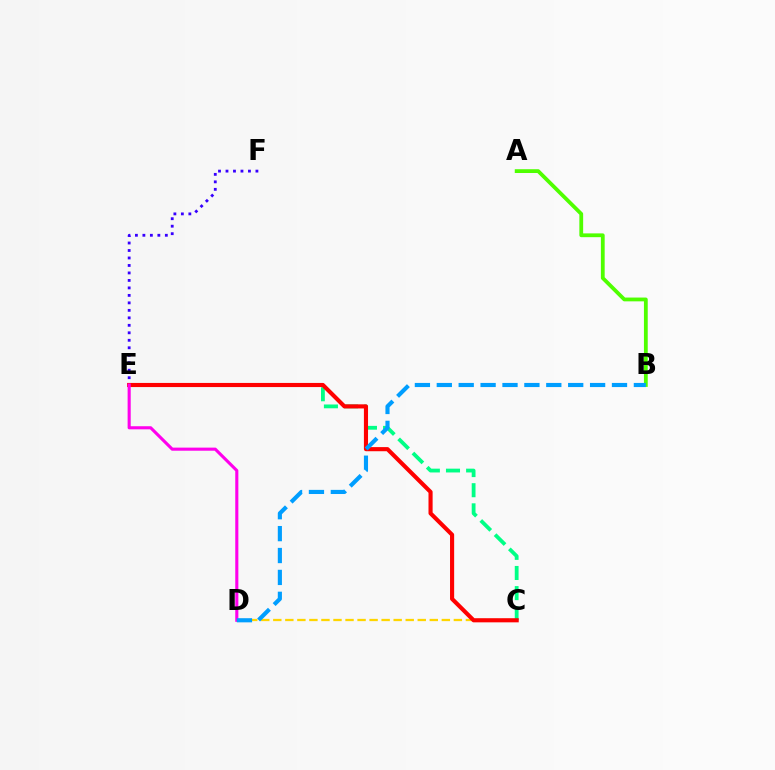{('E', 'F'): [{'color': '#3700ff', 'line_style': 'dotted', 'thickness': 2.03}], ('C', 'D'): [{'color': '#ffd500', 'line_style': 'dashed', 'thickness': 1.64}], ('C', 'E'): [{'color': '#00ff86', 'line_style': 'dashed', 'thickness': 2.74}, {'color': '#ff0000', 'line_style': 'solid', 'thickness': 2.97}], ('A', 'B'): [{'color': '#4fff00', 'line_style': 'solid', 'thickness': 2.73}], ('D', 'E'): [{'color': '#ff00ed', 'line_style': 'solid', 'thickness': 2.23}], ('B', 'D'): [{'color': '#009eff', 'line_style': 'dashed', 'thickness': 2.97}]}